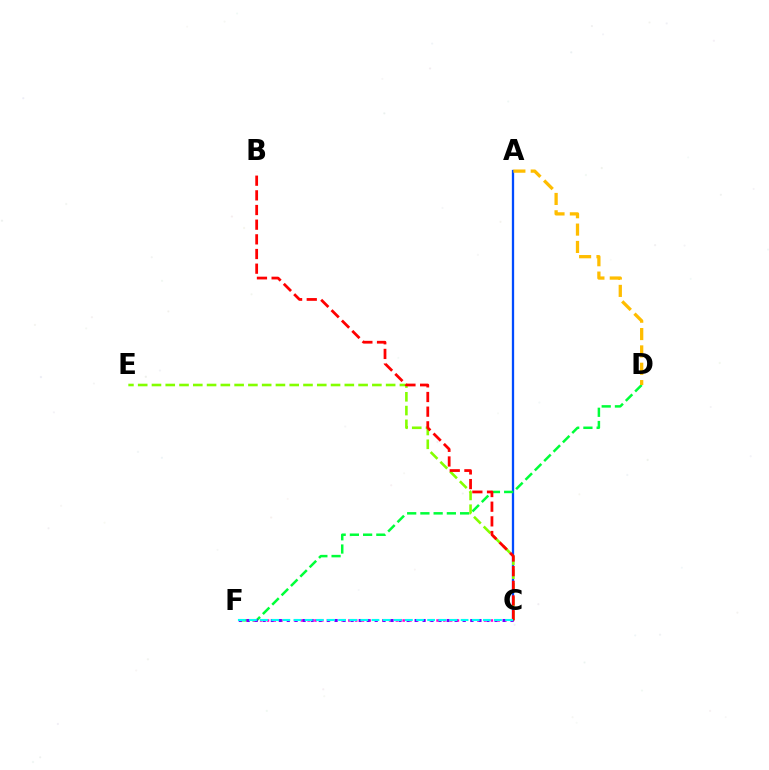{('A', 'C'): [{'color': '#004bff', 'line_style': 'solid', 'thickness': 1.65}], ('D', 'F'): [{'color': '#00ff39', 'line_style': 'dashed', 'thickness': 1.8}], ('C', 'E'): [{'color': '#84ff00', 'line_style': 'dashed', 'thickness': 1.87}], ('C', 'F'): [{'color': '#ff00cf', 'line_style': 'dotted', 'thickness': 1.84}, {'color': '#7200ff', 'line_style': 'dotted', 'thickness': 2.17}, {'color': '#00fff6', 'line_style': 'dashed', 'thickness': 1.51}], ('B', 'C'): [{'color': '#ff0000', 'line_style': 'dashed', 'thickness': 1.99}], ('A', 'D'): [{'color': '#ffbd00', 'line_style': 'dashed', 'thickness': 2.36}]}